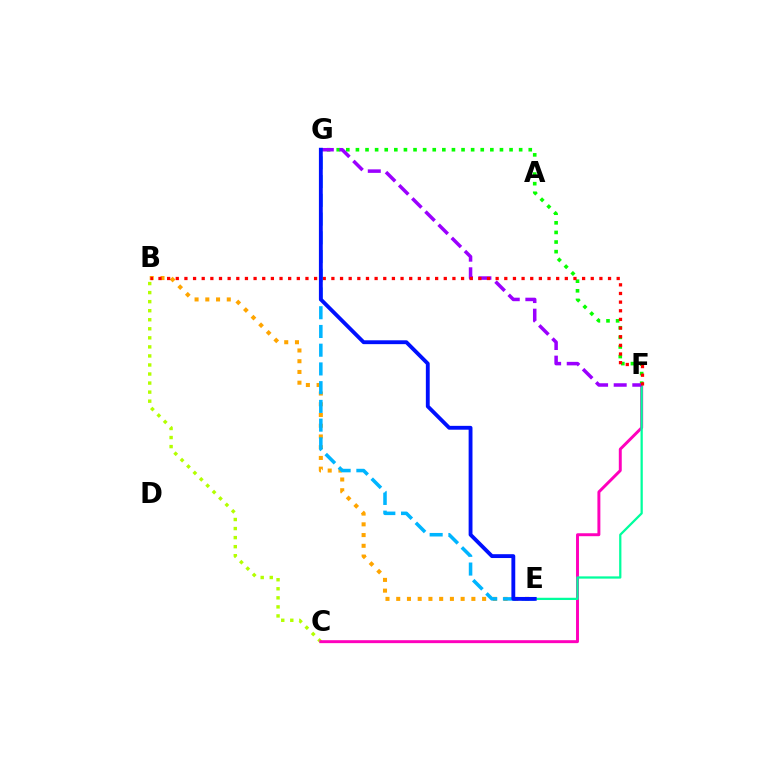{('B', 'C'): [{'color': '#b3ff00', 'line_style': 'dotted', 'thickness': 2.46}], ('C', 'F'): [{'color': '#ff00bd', 'line_style': 'solid', 'thickness': 2.12}], ('B', 'E'): [{'color': '#ffa500', 'line_style': 'dotted', 'thickness': 2.92}], ('F', 'G'): [{'color': '#08ff00', 'line_style': 'dotted', 'thickness': 2.61}, {'color': '#9b00ff', 'line_style': 'dashed', 'thickness': 2.53}], ('E', 'F'): [{'color': '#00ff9d', 'line_style': 'solid', 'thickness': 1.62}], ('B', 'F'): [{'color': '#ff0000', 'line_style': 'dotted', 'thickness': 2.35}], ('E', 'G'): [{'color': '#00b5ff', 'line_style': 'dashed', 'thickness': 2.54}, {'color': '#0010ff', 'line_style': 'solid', 'thickness': 2.77}]}